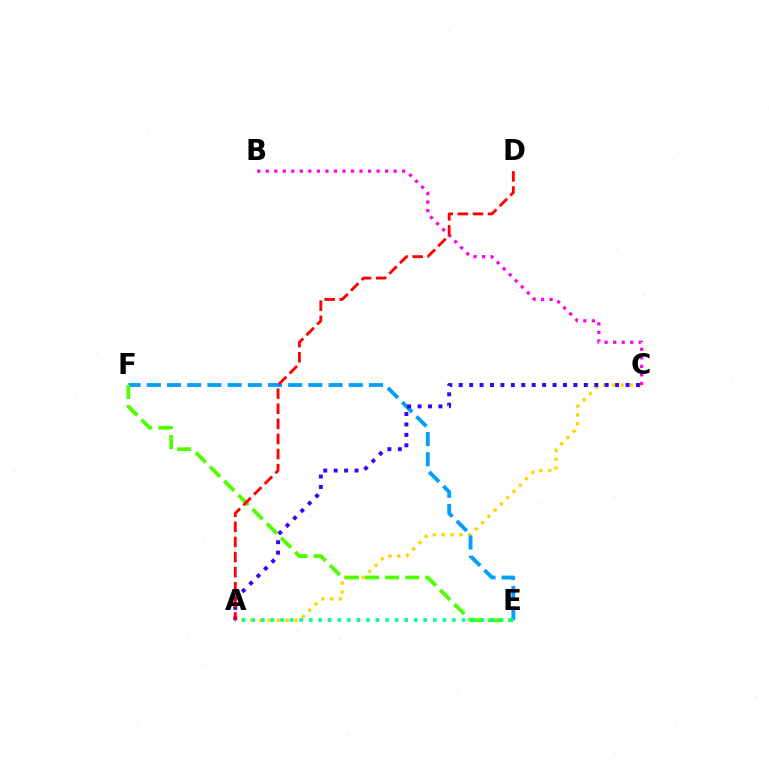{('A', 'C'): [{'color': '#ffd500', 'line_style': 'dotted', 'thickness': 2.41}, {'color': '#3700ff', 'line_style': 'dotted', 'thickness': 2.83}], ('E', 'F'): [{'color': '#009eff', 'line_style': 'dashed', 'thickness': 2.74}, {'color': '#4fff00', 'line_style': 'dashed', 'thickness': 2.73}], ('B', 'C'): [{'color': '#ff00ed', 'line_style': 'dotted', 'thickness': 2.32}], ('A', 'E'): [{'color': '#00ff86', 'line_style': 'dotted', 'thickness': 2.59}], ('A', 'D'): [{'color': '#ff0000', 'line_style': 'dashed', 'thickness': 2.05}]}